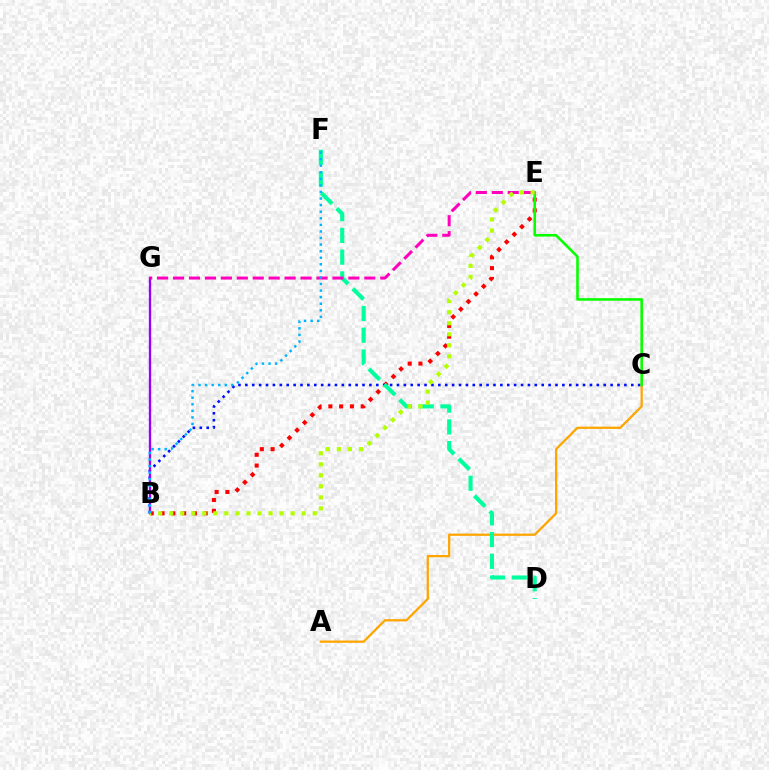{('B', 'E'): [{'color': '#ff0000', 'line_style': 'dotted', 'thickness': 2.93}, {'color': '#b3ff00', 'line_style': 'dotted', 'thickness': 3.0}], ('B', 'C'): [{'color': '#0010ff', 'line_style': 'dotted', 'thickness': 1.87}], ('B', 'G'): [{'color': '#9b00ff', 'line_style': 'solid', 'thickness': 1.68}], ('A', 'C'): [{'color': '#ffa500', 'line_style': 'solid', 'thickness': 1.62}], ('D', 'F'): [{'color': '#00ff9d', 'line_style': 'dashed', 'thickness': 2.95}], ('C', 'E'): [{'color': '#08ff00', 'line_style': 'solid', 'thickness': 1.87}], ('E', 'G'): [{'color': '#ff00bd', 'line_style': 'dashed', 'thickness': 2.17}], ('B', 'F'): [{'color': '#00b5ff', 'line_style': 'dotted', 'thickness': 1.79}]}